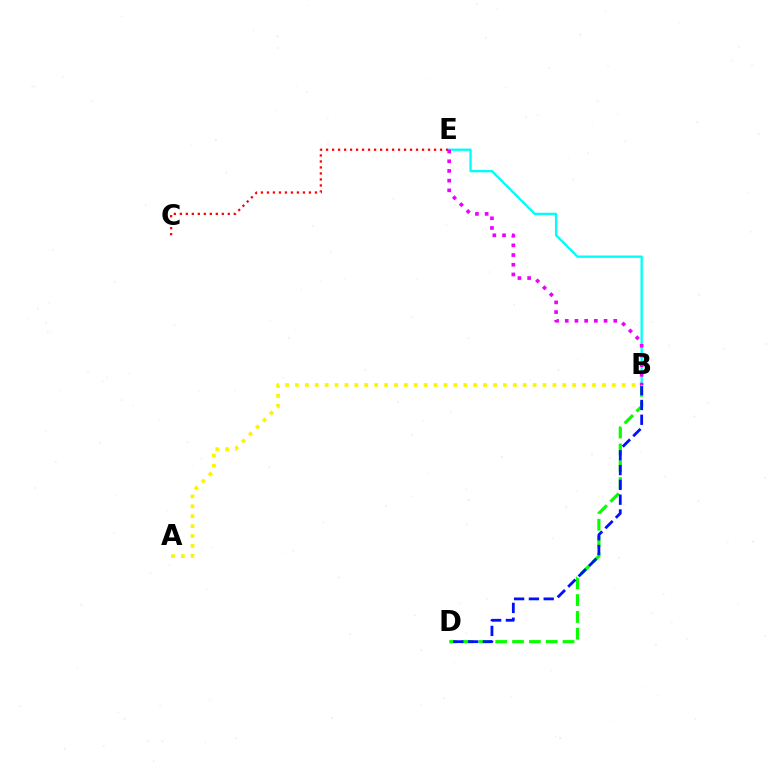{('B', 'D'): [{'color': '#08ff00', 'line_style': 'dashed', 'thickness': 2.29}, {'color': '#0010ff', 'line_style': 'dashed', 'thickness': 2.01}], ('A', 'B'): [{'color': '#fcf500', 'line_style': 'dotted', 'thickness': 2.69}], ('B', 'E'): [{'color': '#00fff6', 'line_style': 'solid', 'thickness': 1.69}, {'color': '#ee00ff', 'line_style': 'dotted', 'thickness': 2.63}], ('C', 'E'): [{'color': '#ff0000', 'line_style': 'dotted', 'thickness': 1.63}]}